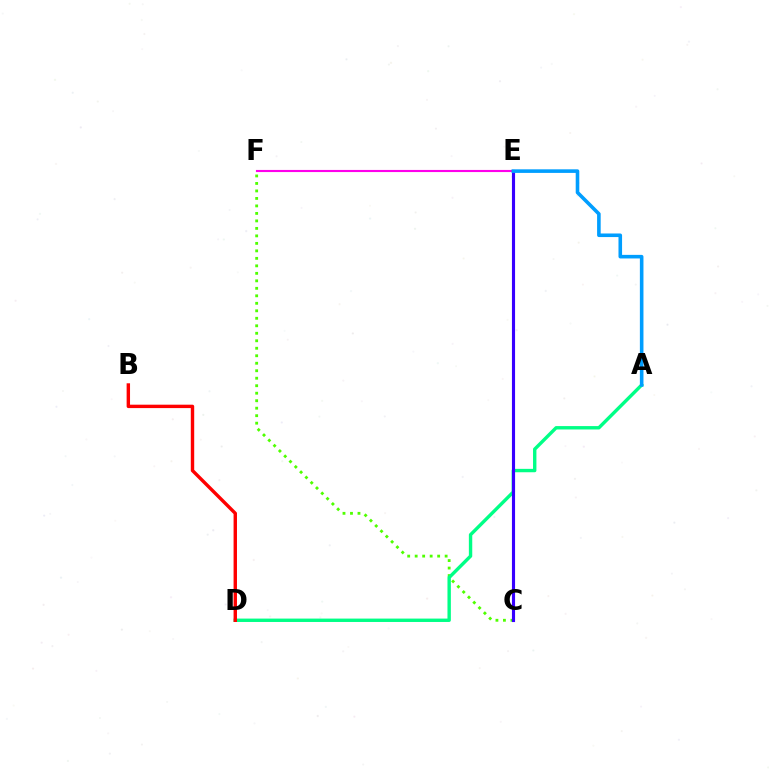{('C', 'F'): [{'color': '#4fff00', 'line_style': 'dotted', 'thickness': 2.04}], ('A', 'D'): [{'color': '#00ff86', 'line_style': 'solid', 'thickness': 2.44}], ('E', 'F'): [{'color': '#ff00ed', 'line_style': 'solid', 'thickness': 1.53}], ('B', 'D'): [{'color': '#ff0000', 'line_style': 'solid', 'thickness': 2.45}], ('C', 'E'): [{'color': '#ffd500', 'line_style': 'dotted', 'thickness': 2.02}, {'color': '#3700ff', 'line_style': 'solid', 'thickness': 2.25}], ('A', 'E'): [{'color': '#009eff', 'line_style': 'solid', 'thickness': 2.58}]}